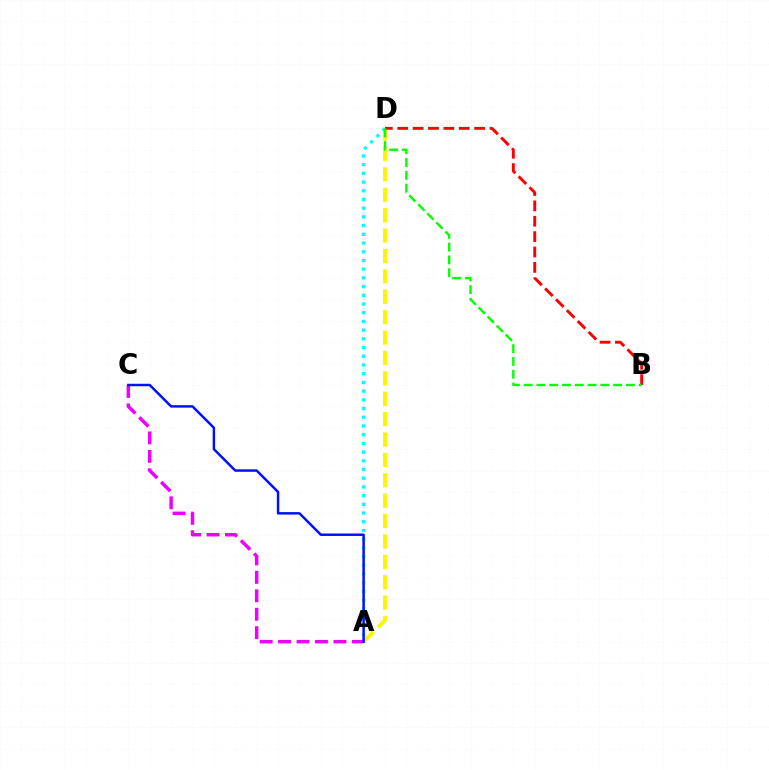{('A', 'D'): [{'color': '#fcf500', 'line_style': 'dashed', 'thickness': 2.77}, {'color': '#00fff6', 'line_style': 'dotted', 'thickness': 2.37}], ('A', 'C'): [{'color': '#ee00ff', 'line_style': 'dashed', 'thickness': 2.51}, {'color': '#0010ff', 'line_style': 'solid', 'thickness': 1.78}], ('B', 'D'): [{'color': '#ff0000', 'line_style': 'dashed', 'thickness': 2.09}, {'color': '#08ff00', 'line_style': 'dashed', 'thickness': 1.74}]}